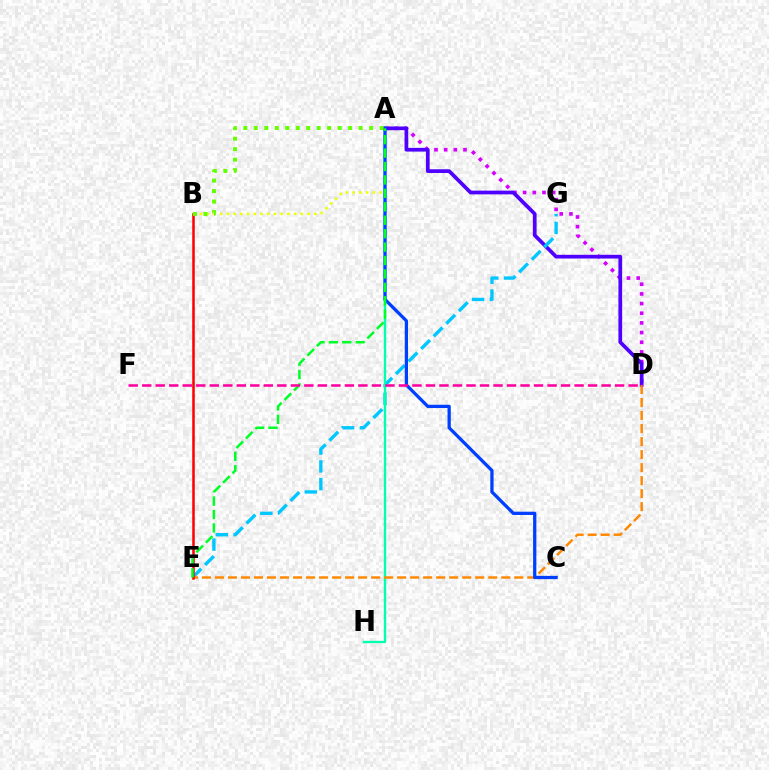{('A', 'B'): [{'color': '#eeff00', 'line_style': 'dotted', 'thickness': 1.83}, {'color': '#66ff00', 'line_style': 'dotted', 'thickness': 2.85}], ('A', 'D'): [{'color': '#d600ff', 'line_style': 'dotted', 'thickness': 2.63}, {'color': '#4f00ff', 'line_style': 'solid', 'thickness': 2.68}], ('E', 'G'): [{'color': '#00c7ff', 'line_style': 'dashed', 'thickness': 2.42}], ('A', 'H'): [{'color': '#00ffaf', 'line_style': 'solid', 'thickness': 1.69}], ('D', 'E'): [{'color': '#ff8800', 'line_style': 'dashed', 'thickness': 1.77}], ('B', 'E'): [{'color': '#ff0000', 'line_style': 'solid', 'thickness': 1.82}], ('A', 'C'): [{'color': '#003fff', 'line_style': 'solid', 'thickness': 2.35}], ('A', 'E'): [{'color': '#00ff27', 'line_style': 'dashed', 'thickness': 1.82}], ('D', 'F'): [{'color': '#ff00a0', 'line_style': 'dashed', 'thickness': 1.84}]}